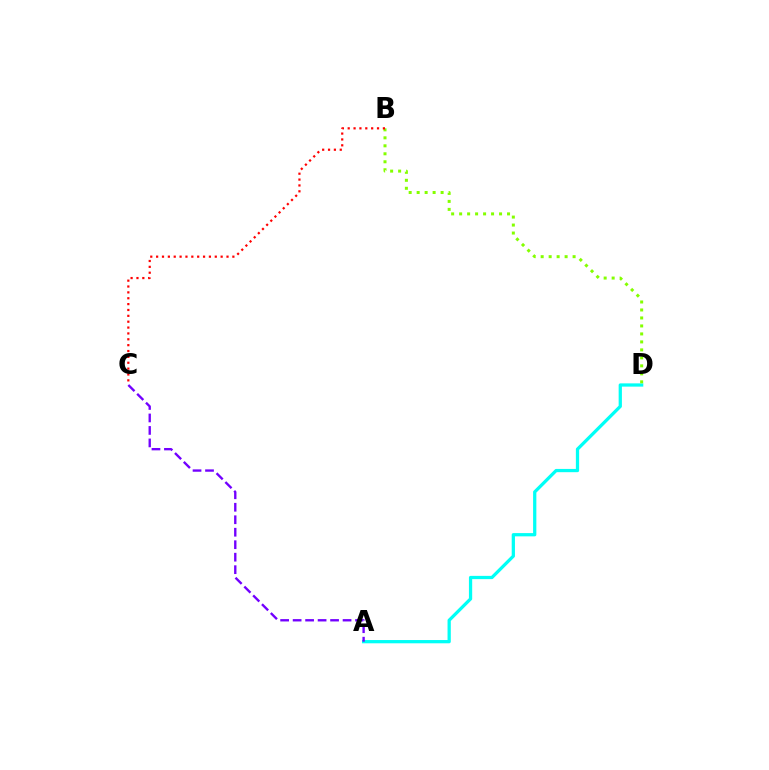{('A', 'D'): [{'color': '#00fff6', 'line_style': 'solid', 'thickness': 2.35}], ('A', 'C'): [{'color': '#7200ff', 'line_style': 'dashed', 'thickness': 1.7}], ('B', 'D'): [{'color': '#84ff00', 'line_style': 'dotted', 'thickness': 2.17}], ('B', 'C'): [{'color': '#ff0000', 'line_style': 'dotted', 'thickness': 1.59}]}